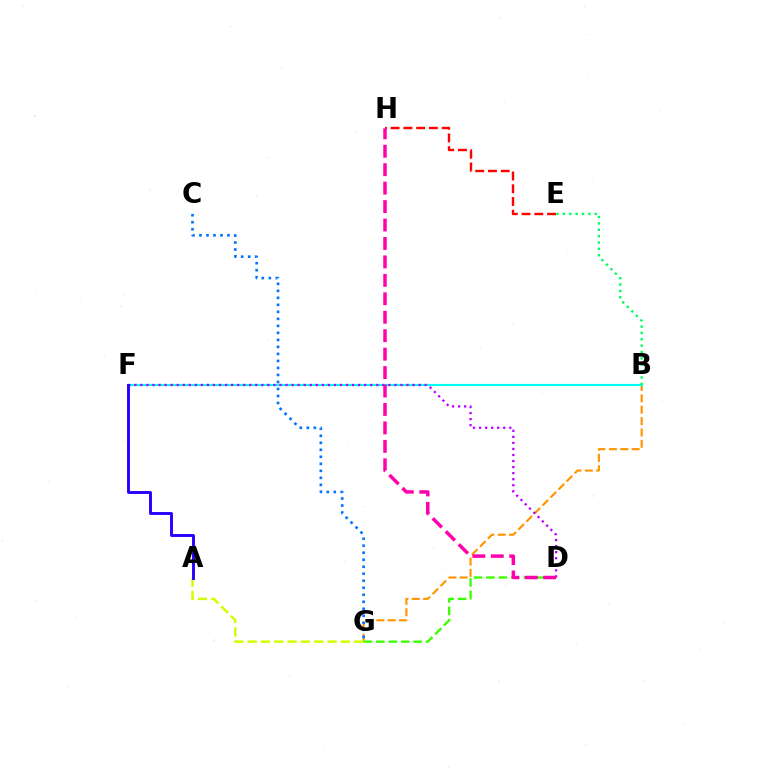{('B', 'G'): [{'color': '#ff9400', 'line_style': 'dashed', 'thickness': 1.54}], ('E', 'H'): [{'color': '#ff0000', 'line_style': 'dashed', 'thickness': 1.73}], ('B', 'F'): [{'color': '#00fff6', 'line_style': 'solid', 'thickness': 1.56}], ('A', 'G'): [{'color': '#d1ff00', 'line_style': 'dashed', 'thickness': 1.81}], ('D', 'G'): [{'color': '#3dff00', 'line_style': 'dashed', 'thickness': 1.69}], ('B', 'E'): [{'color': '#00ff5c', 'line_style': 'dotted', 'thickness': 1.73}], ('C', 'G'): [{'color': '#0074ff', 'line_style': 'dotted', 'thickness': 1.9}], ('D', 'F'): [{'color': '#b900ff', 'line_style': 'dotted', 'thickness': 1.64}], ('A', 'F'): [{'color': '#2500ff', 'line_style': 'solid', 'thickness': 2.09}], ('D', 'H'): [{'color': '#ff00ac', 'line_style': 'dashed', 'thickness': 2.51}]}